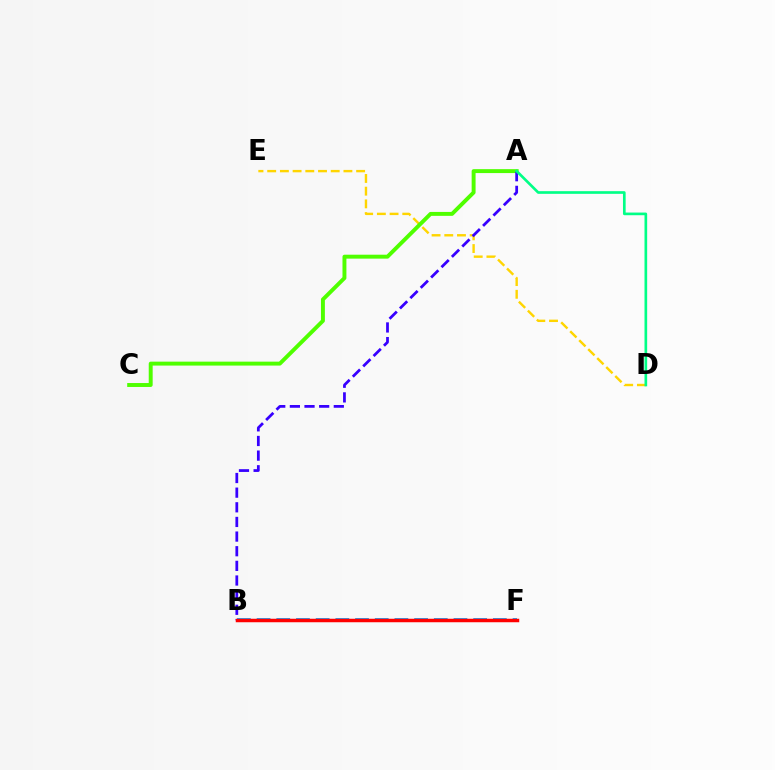{('D', 'E'): [{'color': '#ffd500', 'line_style': 'dashed', 'thickness': 1.73}], ('B', 'F'): [{'color': '#ff00ed', 'line_style': 'dashed', 'thickness': 2.09}, {'color': '#009eff', 'line_style': 'dashed', 'thickness': 2.67}, {'color': '#ff0000', 'line_style': 'solid', 'thickness': 2.51}], ('A', 'C'): [{'color': '#4fff00', 'line_style': 'solid', 'thickness': 2.83}], ('A', 'B'): [{'color': '#3700ff', 'line_style': 'dashed', 'thickness': 1.99}], ('A', 'D'): [{'color': '#00ff86', 'line_style': 'solid', 'thickness': 1.92}]}